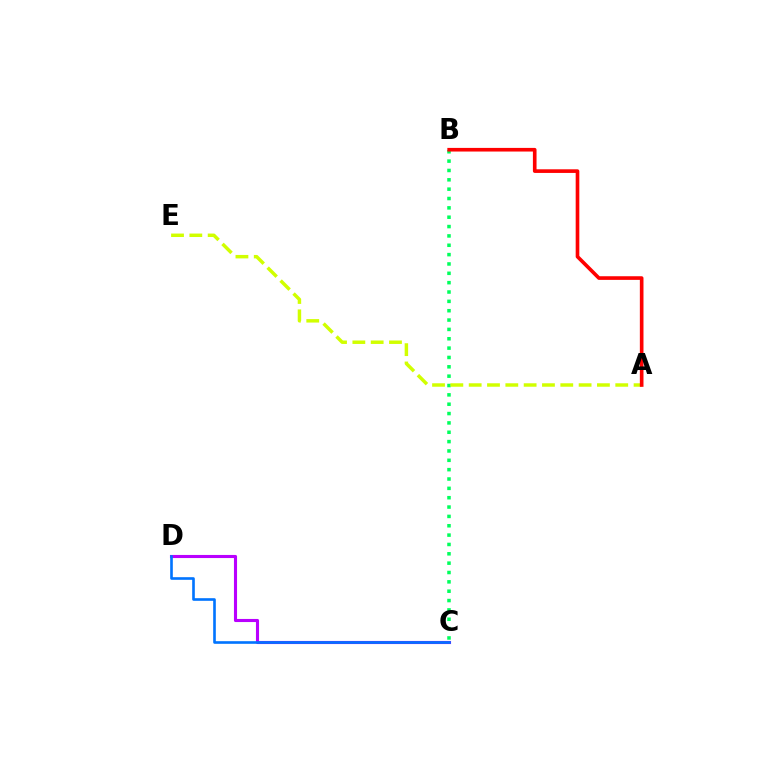{('B', 'C'): [{'color': '#00ff5c', 'line_style': 'dotted', 'thickness': 2.54}], ('A', 'E'): [{'color': '#d1ff00', 'line_style': 'dashed', 'thickness': 2.49}], ('C', 'D'): [{'color': '#b900ff', 'line_style': 'solid', 'thickness': 2.23}, {'color': '#0074ff', 'line_style': 'solid', 'thickness': 1.89}], ('A', 'B'): [{'color': '#ff0000', 'line_style': 'solid', 'thickness': 2.62}]}